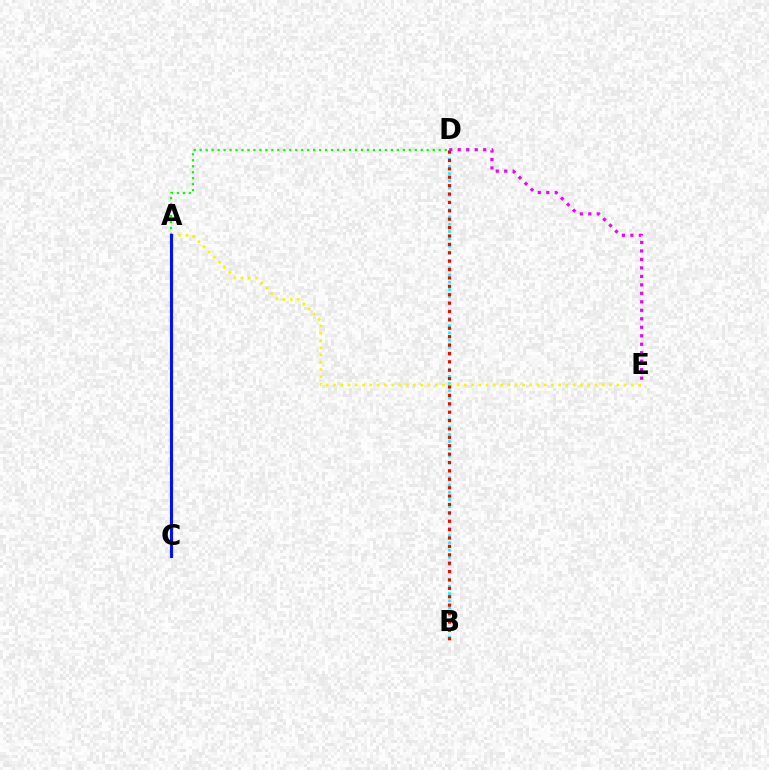{('A', 'D'): [{'color': '#08ff00', 'line_style': 'dotted', 'thickness': 1.62}], ('B', 'D'): [{'color': '#00fff6', 'line_style': 'dotted', 'thickness': 1.97}, {'color': '#ff0000', 'line_style': 'dotted', 'thickness': 2.28}], ('A', 'E'): [{'color': '#fcf500', 'line_style': 'dotted', 'thickness': 1.97}], ('D', 'E'): [{'color': '#ee00ff', 'line_style': 'dotted', 'thickness': 2.31}], ('A', 'C'): [{'color': '#0010ff', 'line_style': 'solid', 'thickness': 2.23}]}